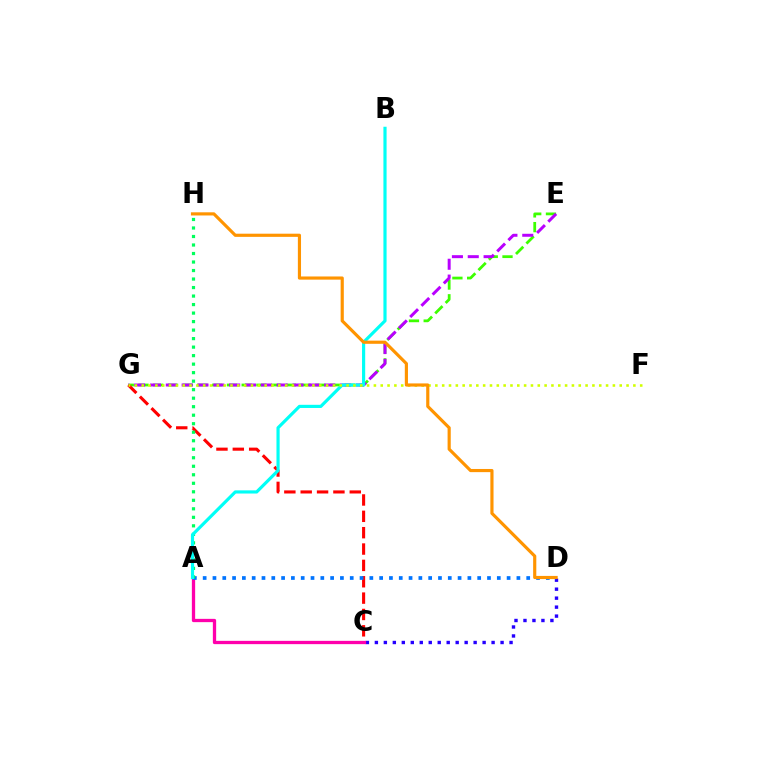{('E', 'G'): [{'color': '#3dff00', 'line_style': 'dashed', 'thickness': 2.0}, {'color': '#b900ff', 'line_style': 'dashed', 'thickness': 2.15}], ('C', 'D'): [{'color': '#2500ff', 'line_style': 'dotted', 'thickness': 2.44}], ('C', 'G'): [{'color': '#ff0000', 'line_style': 'dashed', 'thickness': 2.22}], ('A', 'C'): [{'color': '#ff00ac', 'line_style': 'solid', 'thickness': 2.37}], ('A', 'D'): [{'color': '#0074ff', 'line_style': 'dotted', 'thickness': 2.66}], ('A', 'H'): [{'color': '#00ff5c', 'line_style': 'dotted', 'thickness': 2.31}], ('A', 'B'): [{'color': '#00fff6', 'line_style': 'solid', 'thickness': 2.28}], ('F', 'G'): [{'color': '#d1ff00', 'line_style': 'dotted', 'thickness': 1.86}], ('D', 'H'): [{'color': '#ff9400', 'line_style': 'solid', 'thickness': 2.28}]}